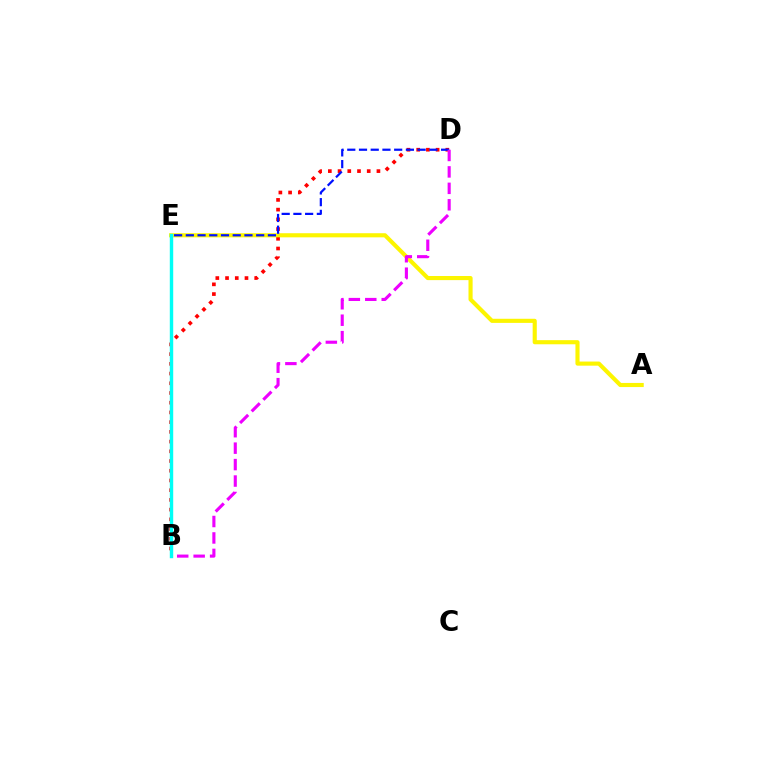{('B', 'E'): [{'color': '#08ff00', 'line_style': 'dotted', 'thickness': 2.11}, {'color': '#00fff6', 'line_style': 'solid', 'thickness': 2.46}], ('B', 'D'): [{'color': '#ff0000', 'line_style': 'dotted', 'thickness': 2.64}, {'color': '#ee00ff', 'line_style': 'dashed', 'thickness': 2.23}], ('A', 'E'): [{'color': '#fcf500', 'line_style': 'solid', 'thickness': 2.96}], ('D', 'E'): [{'color': '#0010ff', 'line_style': 'dashed', 'thickness': 1.59}]}